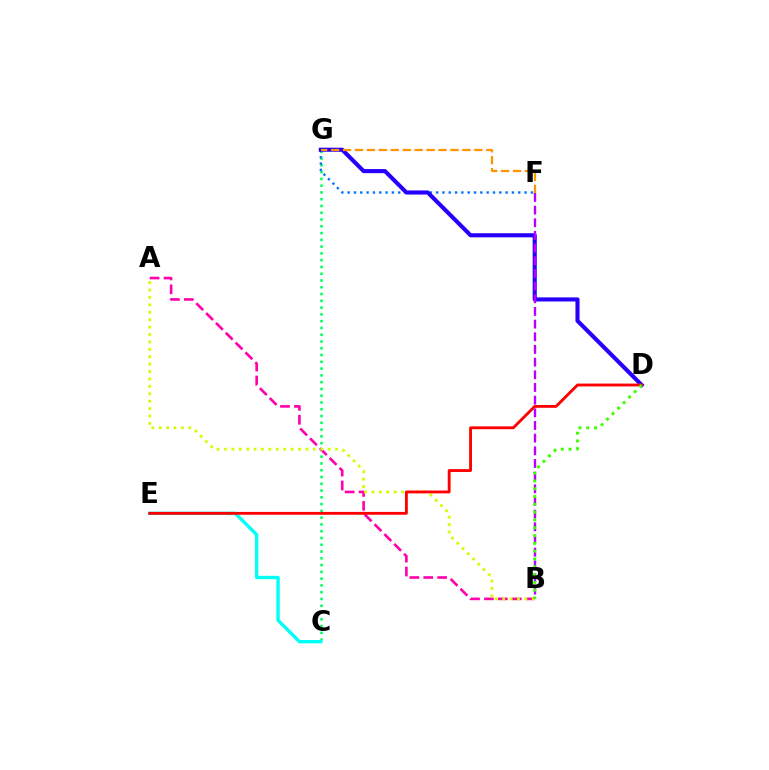{('C', 'G'): [{'color': '#00ff5c', 'line_style': 'dotted', 'thickness': 1.84}], ('F', 'G'): [{'color': '#0074ff', 'line_style': 'dotted', 'thickness': 1.72}, {'color': '#ff9400', 'line_style': 'dashed', 'thickness': 1.62}], ('A', 'B'): [{'color': '#ff00ac', 'line_style': 'dashed', 'thickness': 1.89}, {'color': '#d1ff00', 'line_style': 'dotted', 'thickness': 2.01}], ('D', 'G'): [{'color': '#2500ff', 'line_style': 'solid', 'thickness': 2.95}], ('C', 'E'): [{'color': '#00fff6', 'line_style': 'solid', 'thickness': 2.42}], ('D', 'E'): [{'color': '#ff0000', 'line_style': 'solid', 'thickness': 2.05}], ('B', 'F'): [{'color': '#b900ff', 'line_style': 'dashed', 'thickness': 1.72}], ('B', 'D'): [{'color': '#3dff00', 'line_style': 'dotted', 'thickness': 2.12}]}